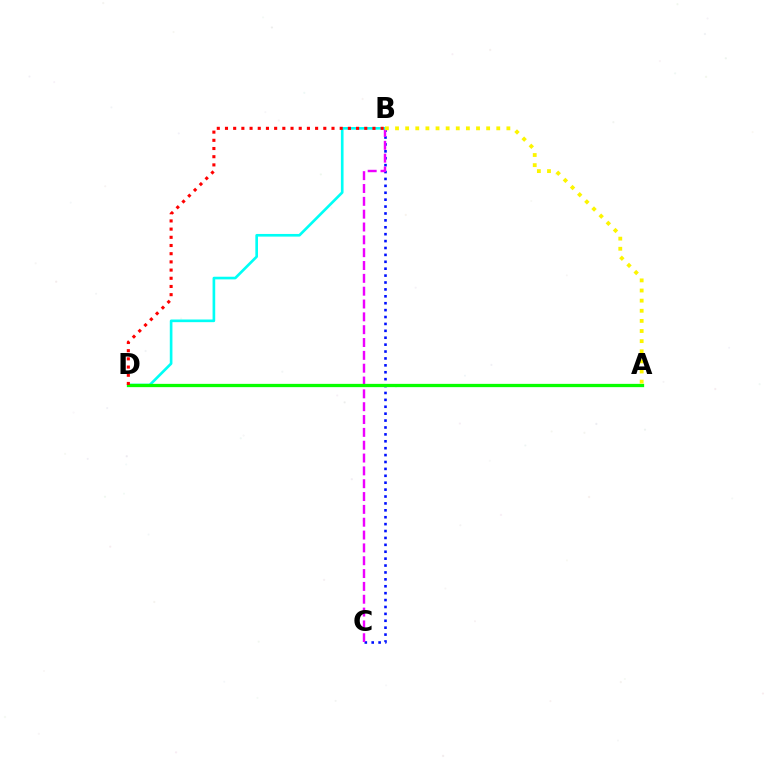{('B', 'C'): [{'color': '#0010ff', 'line_style': 'dotted', 'thickness': 1.88}, {'color': '#ee00ff', 'line_style': 'dashed', 'thickness': 1.74}], ('B', 'D'): [{'color': '#00fff6', 'line_style': 'solid', 'thickness': 1.91}, {'color': '#ff0000', 'line_style': 'dotted', 'thickness': 2.23}], ('A', 'D'): [{'color': '#08ff00', 'line_style': 'solid', 'thickness': 2.36}], ('A', 'B'): [{'color': '#fcf500', 'line_style': 'dotted', 'thickness': 2.75}]}